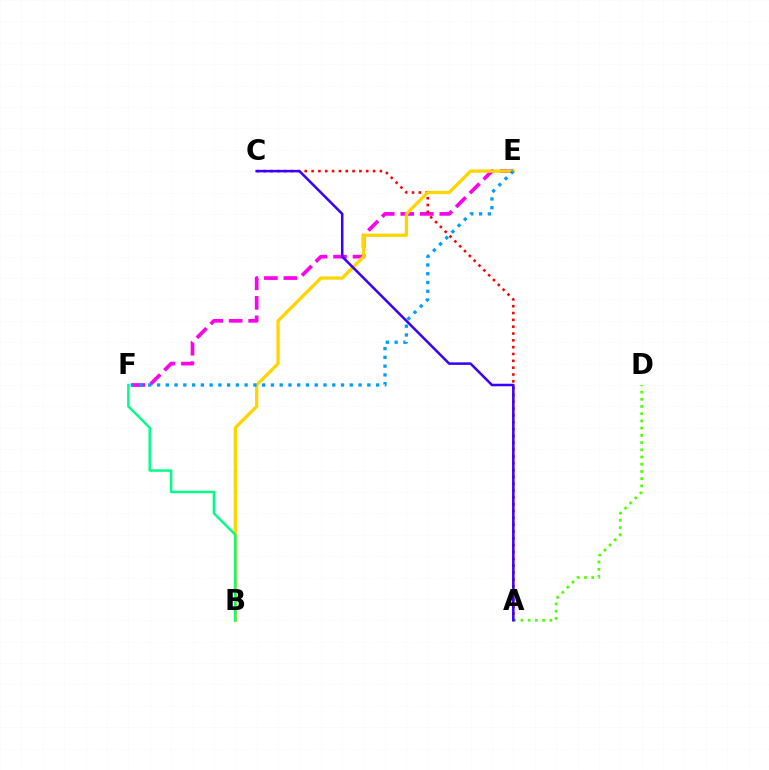{('A', 'D'): [{'color': '#4fff00', 'line_style': 'dotted', 'thickness': 1.96}], ('E', 'F'): [{'color': '#ff00ed', 'line_style': 'dashed', 'thickness': 2.65}, {'color': '#009eff', 'line_style': 'dotted', 'thickness': 2.38}], ('A', 'C'): [{'color': '#ff0000', 'line_style': 'dotted', 'thickness': 1.86}, {'color': '#3700ff', 'line_style': 'solid', 'thickness': 1.81}], ('B', 'E'): [{'color': '#ffd500', 'line_style': 'solid', 'thickness': 2.37}], ('B', 'F'): [{'color': '#00ff86', 'line_style': 'solid', 'thickness': 1.77}]}